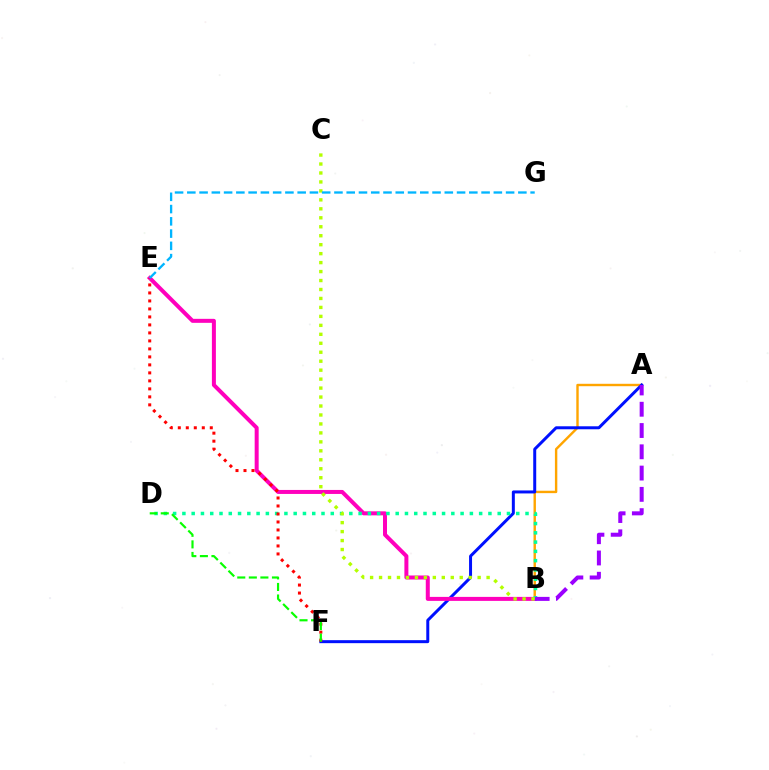{('A', 'B'): [{'color': '#ffa500', 'line_style': 'solid', 'thickness': 1.73}, {'color': '#9b00ff', 'line_style': 'dashed', 'thickness': 2.89}], ('A', 'F'): [{'color': '#0010ff', 'line_style': 'solid', 'thickness': 2.15}], ('B', 'E'): [{'color': '#ff00bd', 'line_style': 'solid', 'thickness': 2.88}], ('B', 'D'): [{'color': '#00ff9d', 'line_style': 'dotted', 'thickness': 2.52}], ('E', 'F'): [{'color': '#ff0000', 'line_style': 'dotted', 'thickness': 2.17}], ('B', 'C'): [{'color': '#b3ff00', 'line_style': 'dotted', 'thickness': 2.44}], ('E', 'G'): [{'color': '#00b5ff', 'line_style': 'dashed', 'thickness': 1.67}], ('D', 'F'): [{'color': '#08ff00', 'line_style': 'dashed', 'thickness': 1.57}]}